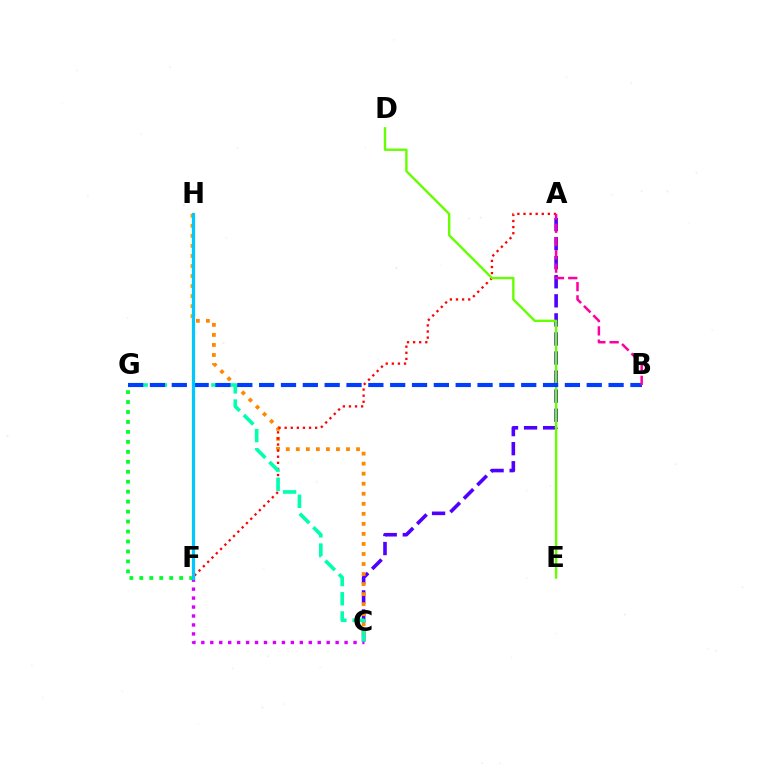{('A', 'C'): [{'color': '#4f00ff', 'line_style': 'dashed', 'thickness': 2.59}], ('C', 'H'): [{'color': '#ff8800', 'line_style': 'dotted', 'thickness': 2.73}], ('F', 'G'): [{'color': '#00ff27', 'line_style': 'dotted', 'thickness': 2.71}], ('A', 'F'): [{'color': '#ff0000', 'line_style': 'dotted', 'thickness': 1.66}], ('C', 'F'): [{'color': '#d600ff', 'line_style': 'dotted', 'thickness': 2.43}], ('C', 'G'): [{'color': '#00ffaf', 'line_style': 'dashed', 'thickness': 2.61}], ('D', 'E'): [{'color': '#66ff00', 'line_style': 'solid', 'thickness': 1.72}], ('B', 'G'): [{'color': '#003fff', 'line_style': 'dashed', 'thickness': 2.97}], ('F', 'H'): [{'color': '#eeff00', 'line_style': 'solid', 'thickness': 1.71}, {'color': '#00c7ff', 'line_style': 'solid', 'thickness': 2.29}], ('A', 'B'): [{'color': '#ff00a0', 'line_style': 'dashed', 'thickness': 1.8}]}